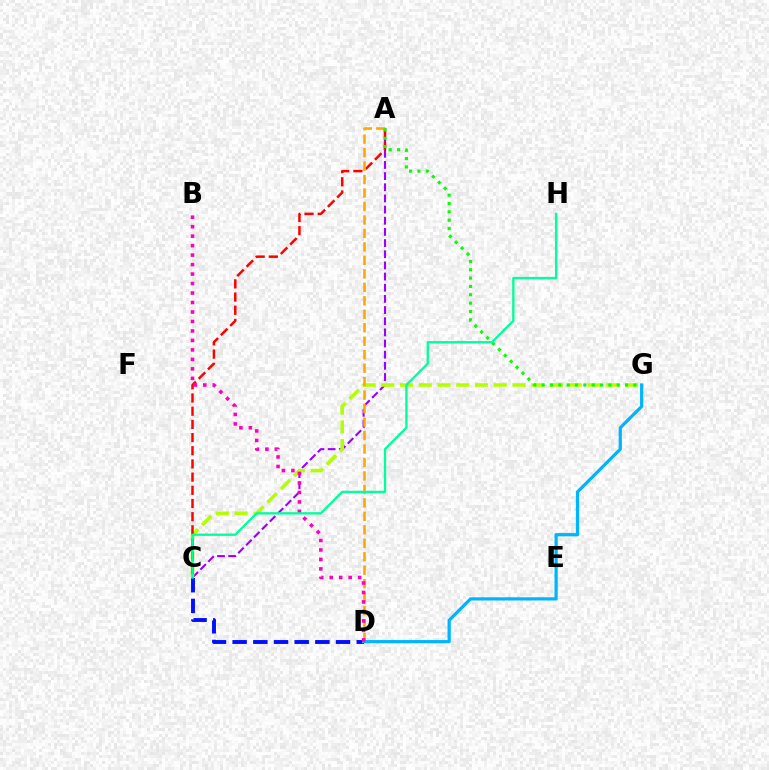{('A', 'C'): [{'color': '#9b00ff', 'line_style': 'dashed', 'thickness': 1.52}, {'color': '#ff0000', 'line_style': 'dashed', 'thickness': 1.79}], ('C', 'G'): [{'color': '#b3ff00', 'line_style': 'dashed', 'thickness': 2.55}], ('C', 'D'): [{'color': '#0010ff', 'line_style': 'dashed', 'thickness': 2.81}], ('A', 'D'): [{'color': '#ffa500', 'line_style': 'dashed', 'thickness': 1.83}], ('D', 'G'): [{'color': '#00b5ff', 'line_style': 'solid', 'thickness': 2.32}], ('B', 'D'): [{'color': '#ff00bd', 'line_style': 'dotted', 'thickness': 2.58}], ('A', 'G'): [{'color': '#08ff00', 'line_style': 'dotted', 'thickness': 2.27}], ('C', 'H'): [{'color': '#00ff9d', 'line_style': 'solid', 'thickness': 1.68}]}